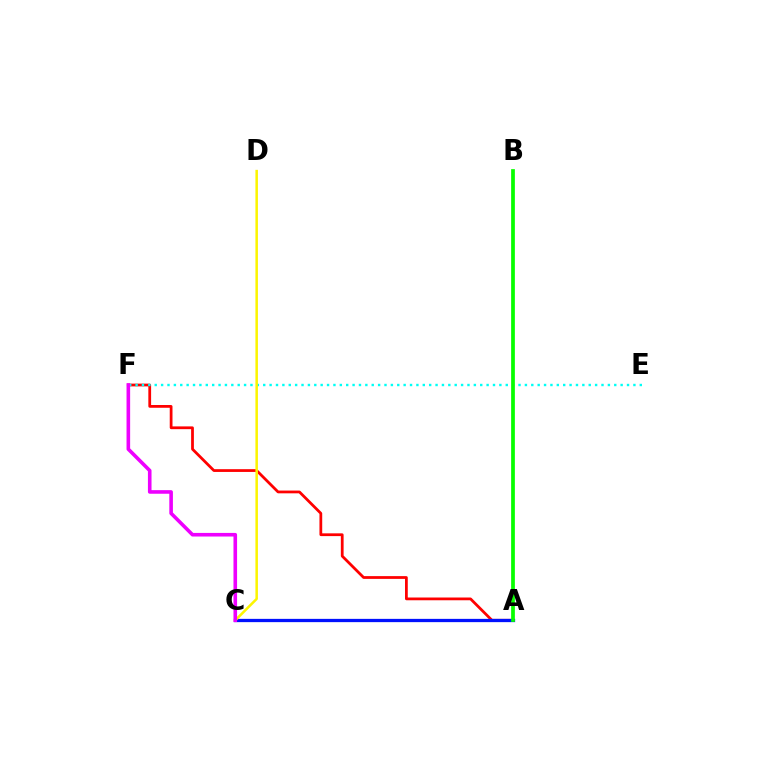{('A', 'F'): [{'color': '#ff0000', 'line_style': 'solid', 'thickness': 1.99}], ('A', 'C'): [{'color': '#0010ff', 'line_style': 'solid', 'thickness': 2.36}], ('E', 'F'): [{'color': '#00fff6', 'line_style': 'dotted', 'thickness': 1.73}], ('A', 'B'): [{'color': '#08ff00', 'line_style': 'solid', 'thickness': 2.69}], ('C', 'D'): [{'color': '#fcf500', 'line_style': 'solid', 'thickness': 1.82}], ('C', 'F'): [{'color': '#ee00ff', 'line_style': 'solid', 'thickness': 2.59}]}